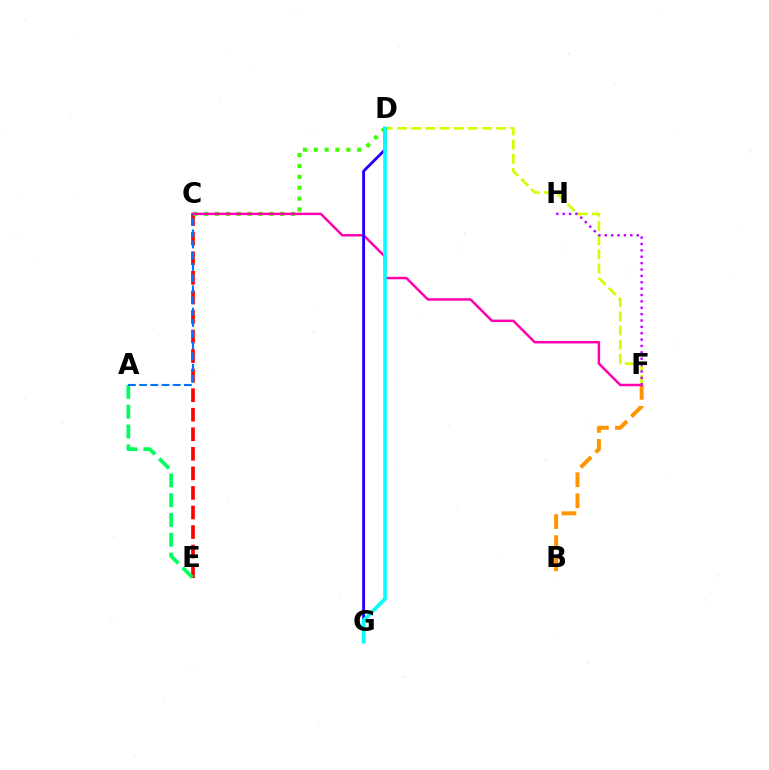{('C', 'E'): [{'color': '#ff0000', 'line_style': 'dashed', 'thickness': 2.66}], ('B', 'F'): [{'color': '#ff9400', 'line_style': 'dashed', 'thickness': 2.86}], ('C', 'D'): [{'color': '#3dff00', 'line_style': 'dotted', 'thickness': 2.95}], ('C', 'F'): [{'color': '#ff00ac', 'line_style': 'solid', 'thickness': 1.78}], ('A', 'E'): [{'color': '#00ff5c', 'line_style': 'dashed', 'thickness': 2.69}], ('D', 'G'): [{'color': '#2500ff', 'line_style': 'solid', 'thickness': 2.06}, {'color': '#00fff6', 'line_style': 'solid', 'thickness': 2.6}], ('A', 'C'): [{'color': '#0074ff', 'line_style': 'dashed', 'thickness': 1.52}], ('D', 'F'): [{'color': '#d1ff00', 'line_style': 'dashed', 'thickness': 1.93}], ('F', 'H'): [{'color': '#b900ff', 'line_style': 'dotted', 'thickness': 1.73}]}